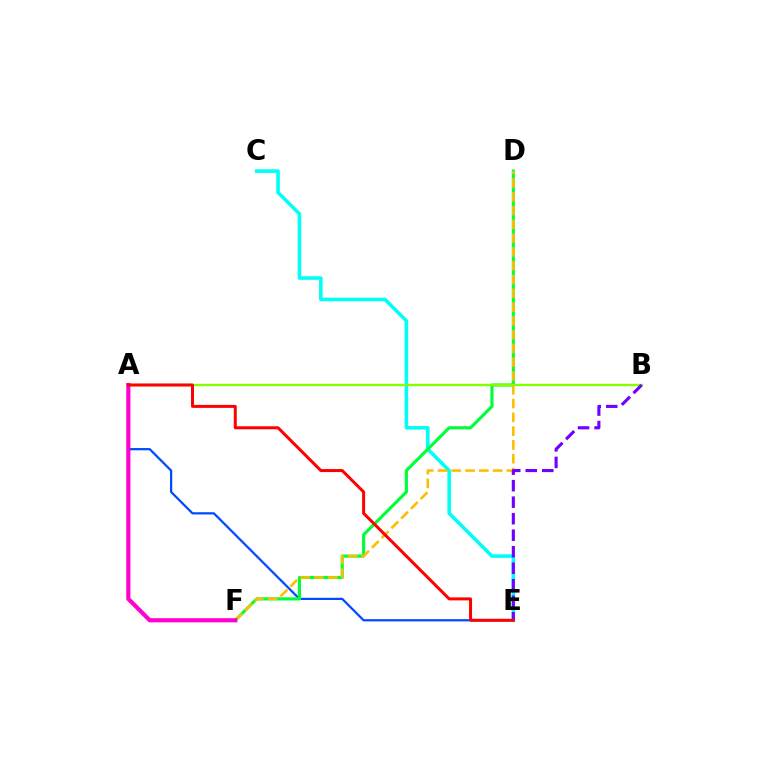{('C', 'E'): [{'color': '#00fff6', 'line_style': 'solid', 'thickness': 2.57}], ('A', 'E'): [{'color': '#004bff', 'line_style': 'solid', 'thickness': 1.61}, {'color': '#ff0000', 'line_style': 'solid', 'thickness': 2.16}], ('D', 'F'): [{'color': '#00ff39', 'line_style': 'solid', 'thickness': 2.26}, {'color': '#ffbd00', 'line_style': 'dashed', 'thickness': 1.87}], ('A', 'B'): [{'color': '#84ff00', 'line_style': 'solid', 'thickness': 1.69}], ('B', 'E'): [{'color': '#7200ff', 'line_style': 'dashed', 'thickness': 2.24}], ('A', 'F'): [{'color': '#ff00cf', 'line_style': 'solid', 'thickness': 2.99}]}